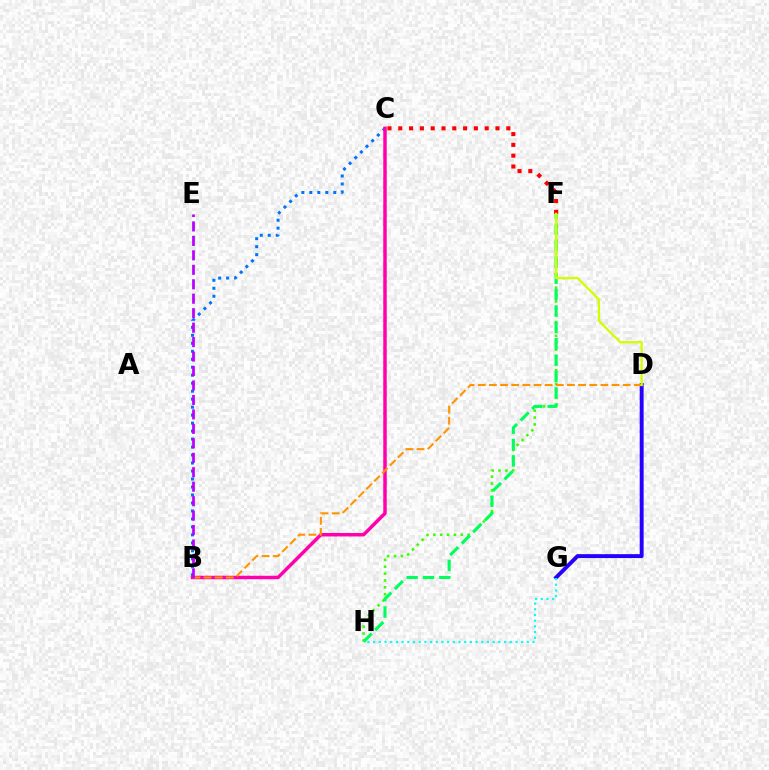{('D', 'G'): [{'color': '#2500ff', 'line_style': 'solid', 'thickness': 2.82}], ('B', 'C'): [{'color': '#0074ff', 'line_style': 'dotted', 'thickness': 2.17}, {'color': '#ff00ac', 'line_style': 'solid', 'thickness': 2.5}], ('F', 'H'): [{'color': '#3dff00', 'line_style': 'dotted', 'thickness': 1.87}, {'color': '#00ff5c', 'line_style': 'dashed', 'thickness': 2.23}], ('B', 'D'): [{'color': '#ff9400', 'line_style': 'dashed', 'thickness': 1.51}], ('B', 'E'): [{'color': '#b900ff', 'line_style': 'dashed', 'thickness': 1.96}], ('C', 'F'): [{'color': '#ff0000', 'line_style': 'dotted', 'thickness': 2.93}], ('D', 'F'): [{'color': '#d1ff00', 'line_style': 'solid', 'thickness': 1.65}], ('G', 'H'): [{'color': '#00fff6', 'line_style': 'dotted', 'thickness': 1.55}]}